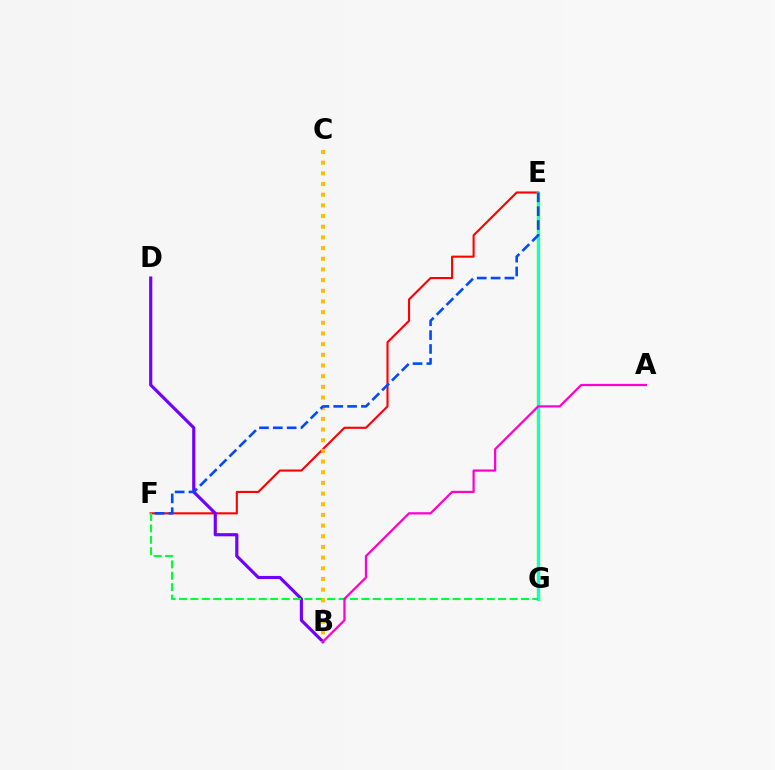{('E', 'F'): [{'color': '#ff0000', 'line_style': 'solid', 'thickness': 1.52}, {'color': '#004bff', 'line_style': 'dashed', 'thickness': 1.88}], ('B', 'D'): [{'color': '#7200ff', 'line_style': 'solid', 'thickness': 2.27}], ('E', 'G'): [{'color': '#84ff00', 'line_style': 'solid', 'thickness': 2.5}, {'color': '#00fff6', 'line_style': 'solid', 'thickness': 2.13}], ('F', 'G'): [{'color': '#00ff39', 'line_style': 'dashed', 'thickness': 1.55}], ('B', 'C'): [{'color': '#ffbd00', 'line_style': 'dotted', 'thickness': 2.9}], ('A', 'B'): [{'color': '#ff00cf', 'line_style': 'solid', 'thickness': 1.61}]}